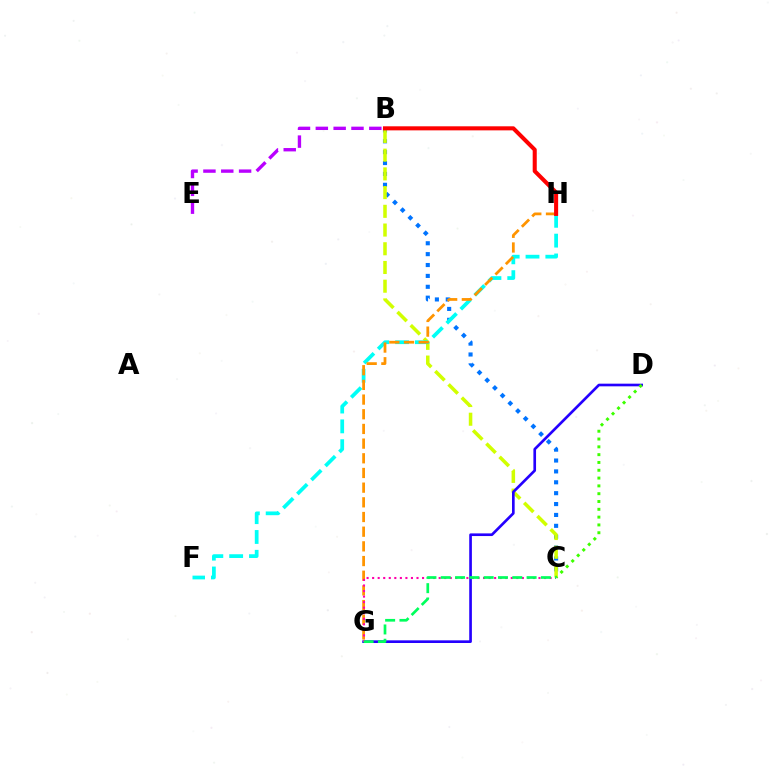{('B', 'C'): [{'color': '#0074ff', 'line_style': 'dotted', 'thickness': 2.96}, {'color': '#d1ff00', 'line_style': 'dashed', 'thickness': 2.54}], ('D', 'G'): [{'color': '#2500ff', 'line_style': 'solid', 'thickness': 1.92}], ('F', 'H'): [{'color': '#00fff6', 'line_style': 'dashed', 'thickness': 2.69}], ('B', 'E'): [{'color': '#b900ff', 'line_style': 'dashed', 'thickness': 2.42}], ('G', 'H'): [{'color': '#ff9400', 'line_style': 'dashed', 'thickness': 1.99}], ('C', 'G'): [{'color': '#ff00ac', 'line_style': 'dotted', 'thickness': 1.51}, {'color': '#00ff5c', 'line_style': 'dashed', 'thickness': 1.94}], ('C', 'D'): [{'color': '#3dff00', 'line_style': 'dotted', 'thickness': 2.12}], ('B', 'H'): [{'color': '#ff0000', 'line_style': 'solid', 'thickness': 2.92}]}